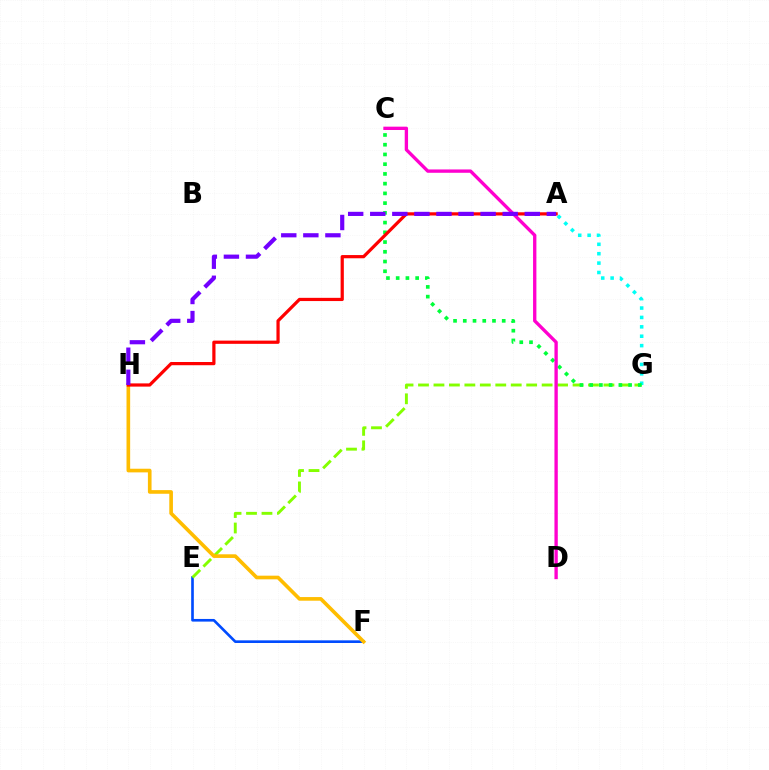{('E', 'F'): [{'color': '#004bff', 'line_style': 'solid', 'thickness': 1.91}], ('E', 'G'): [{'color': '#84ff00', 'line_style': 'dashed', 'thickness': 2.1}], ('A', 'G'): [{'color': '#00fff6', 'line_style': 'dotted', 'thickness': 2.55}], ('F', 'H'): [{'color': '#ffbd00', 'line_style': 'solid', 'thickness': 2.63}], ('C', 'G'): [{'color': '#00ff39', 'line_style': 'dotted', 'thickness': 2.64}], ('A', 'H'): [{'color': '#ff0000', 'line_style': 'solid', 'thickness': 2.32}, {'color': '#7200ff', 'line_style': 'dashed', 'thickness': 3.0}], ('C', 'D'): [{'color': '#ff00cf', 'line_style': 'solid', 'thickness': 2.4}]}